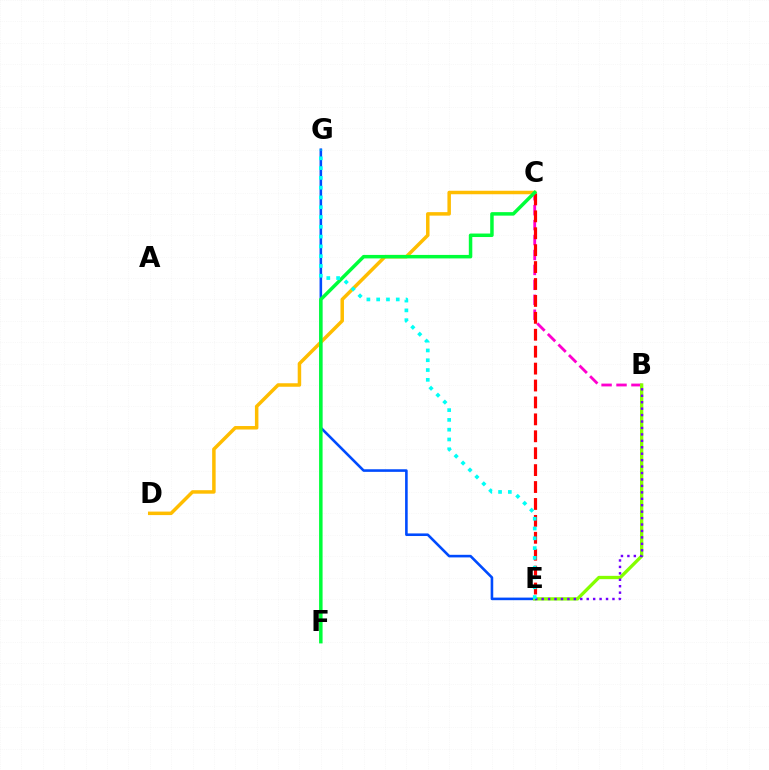{('B', 'C'): [{'color': '#ff00cf', 'line_style': 'dashed', 'thickness': 2.03}], ('E', 'G'): [{'color': '#004bff', 'line_style': 'solid', 'thickness': 1.87}, {'color': '#00fff6', 'line_style': 'dotted', 'thickness': 2.66}], ('B', 'E'): [{'color': '#84ff00', 'line_style': 'solid', 'thickness': 2.39}, {'color': '#7200ff', 'line_style': 'dotted', 'thickness': 1.75}], ('C', 'D'): [{'color': '#ffbd00', 'line_style': 'solid', 'thickness': 2.52}], ('C', 'E'): [{'color': '#ff0000', 'line_style': 'dashed', 'thickness': 2.3}], ('C', 'F'): [{'color': '#00ff39', 'line_style': 'solid', 'thickness': 2.51}]}